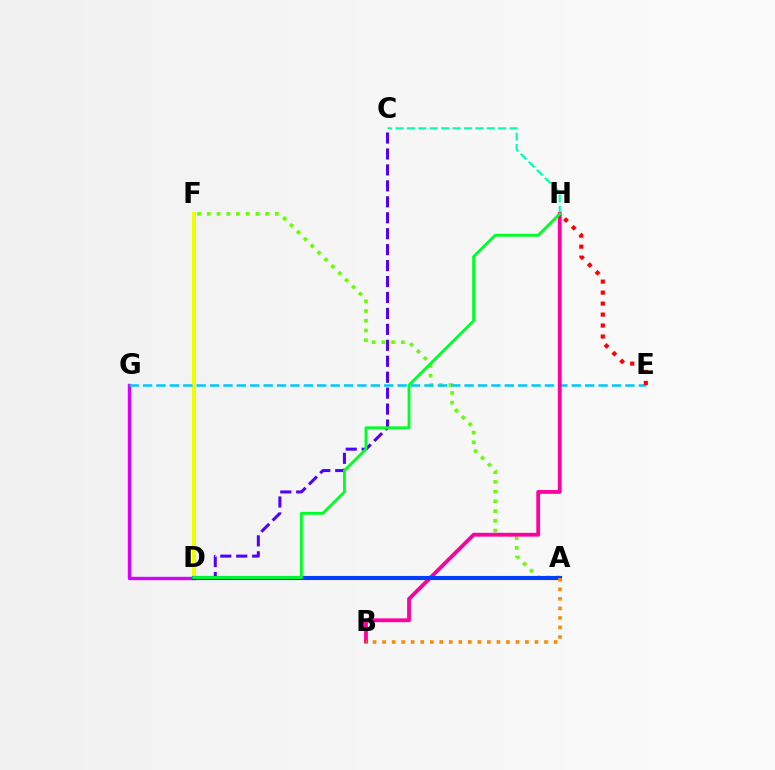{('D', 'G'): [{'color': '#d600ff', 'line_style': 'solid', 'thickness': 2.43}], ('A', 'F'): [{'color': '#66ff00', 'line_style': 'dotted', 'thickness': 2.64}], ('D', 'F'): [{'color': '#eeff00', 'line_style': 'solid', 'thickness': 2.87}], ('C', 'D'): [{'color': '#4f00ff', 'line_style': 'dashed', 'thickness': 2.17}], ('C', 'H'): [{'color': '#00ffaf', 'line_style': 'dashed', 'thickness': 1.55}], ('E', 'G'): [{'color': '#00c7ff', 'line_style': 'dashed', 'thickness': 1.82}], ('B', 'H'): [{'color': '#ff00a0', 'line_style': 'solid', 'thickness': 2.75}], ('A', 'D'): [{'color': '#003fff', 'line_style': 'solid', 'thickness': 2.96}], ('A', 'B'): [{'color': '#ff8800', 'line_style': 'dotted', 'thickness': 2.59}], ('E', 'H'): [{'color': '#ff0000', 'line_style': 'dotted', 'thickness': 2.98}], ('D', 'H'): [{'color': '#00ff27', 'line_style': 'solid', 'thickness': 2.05}]}